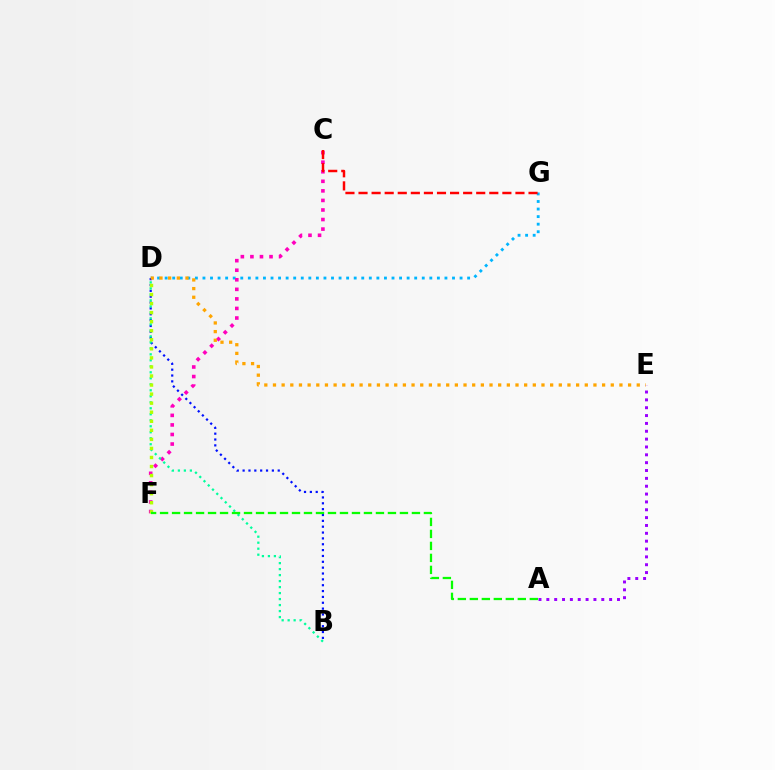{('D', 'G'): [{'color': '#00b5ff', 'line_style': 'dotted', 'thickness': 2.05}], ('B', 'D'): [{'color': '#0010ff', 'line_style': 'dotted', 'thickness': 1.59}, {'color': '#00ff9d', 'line_style': 'dotted', 'thickness': 1.63}], ('C', 'F'): [{'color': '#ff00bd', 'line_style': 'dotted', 'thickness': 2.6}], ('D', 'F'): [{'color': '#b3ff00', 'line_style': 'dotted', 'thickness': 2.46}], ('D', 'E'): [{'color': '#ffa500', 'line_style': 'dotted', 'thickness': 2.35}], ('A', 'F'): [{'color': '#08ff00', 'line_style': 'dashed', 'thickness': 1.63}], ('C', 'G'): [{'color': '#ff0000', 'line_style': 'dashed', 'thickness': 1.78}], ('A', 'E'): [{'color': '#9b00ff', 'line_style': 'dotted', 'thickness': 2.13}]}